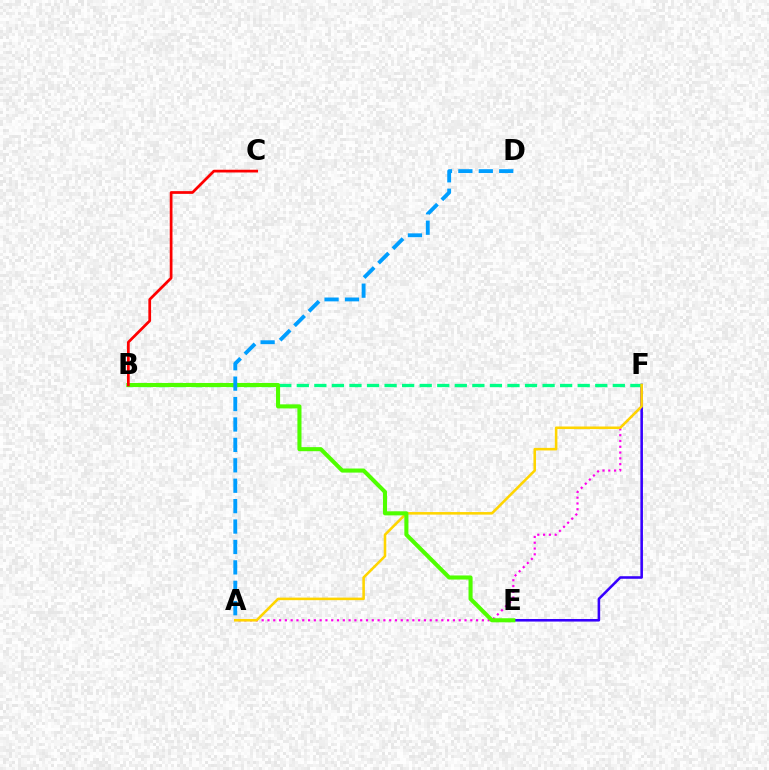{('E', 'F'): [{'color': '#3700ff', 'line_style': 'solid', 'thickness': 1.85}], ('A', 'F'): [{'color': '#ff00ed', 'line_style': 'dotted', 'thickness': 1.57}, {'color': '#ffd500', 'line_style': 'solid', 'thickness': 1.84}], ('B', 'F'): [{'color': '#00ff86', 'line_style': 'dashed', 'thickness': 2.38}], ('B', 'E'): [{'color': '#4fff00', 'line_style': 'solid', 'thickness': 2.93}], ('A', 'D'): [{'color': '#009eff', 'line_style': 'dashed', 'thickness': 2.77}], ('B', 'C'): [{'color': '#ff0000', 'line_style': 'solid', 'thickness': 1.97}]}